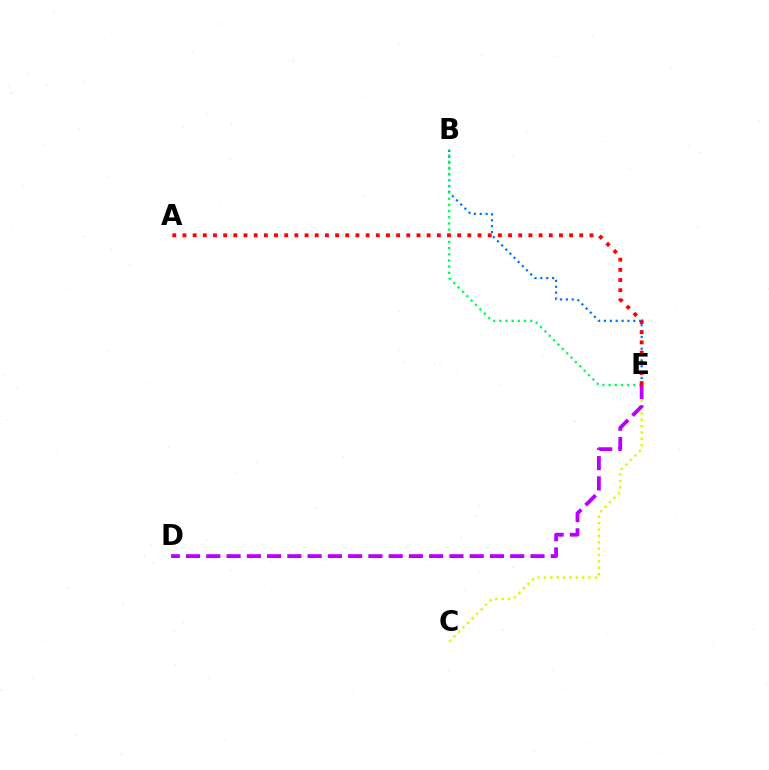{('C', 'E'): [{'color': '#d1ff00', 'line_style': 'dotted', 'thickness': 1.73}], ('B', 'E'): [{'color': '#0074ff', 'line_style': 'dotted', 'thickness': 1.59}, {'color': '#00ff5c', 'line_style': 'dotted', 'thickness': 1.68}], ('D', 'E'): [{'color': '#b900ff', 'line_style': 'dashed', 'thickness': 2.75}], ('A', 'E'): [{'color': '#ff0000', 'line_style': 'dotted', 'thickness': 2.76}]}